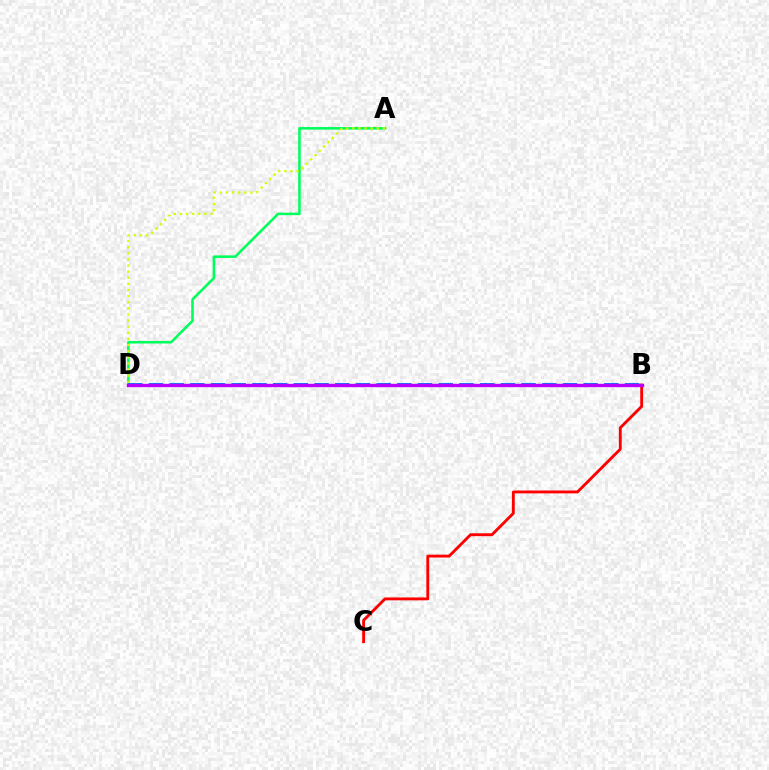{('A', 'D'): [{'color': '#00ff5c', 'line_style': 'solid', 'thickness': 1.84}, {'color': '#d1ff00', 'line_style': 'dotted', 'thickness': 1.66}], ('B', 'D'): [{'color': '#0074ff', 'line_style': 'dashed', 'thickness': 2.81}, {'color': '#b900ff', 'line_style': 'solid', 'thickness': 2.42}], ('B', 'C'): [{'color': '#ff0000', 'line_style': 'solid', 'thickness': 2.06}]}